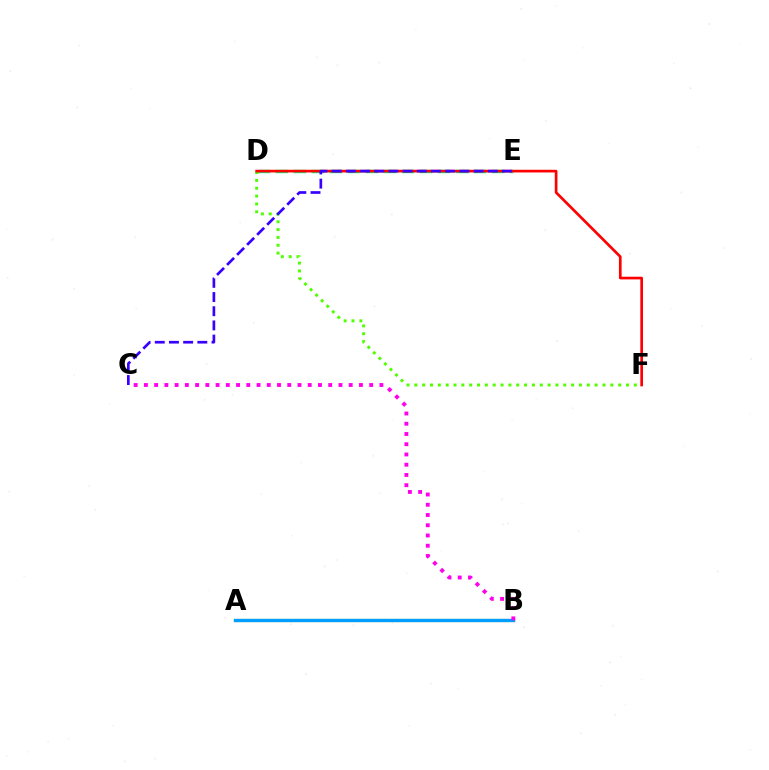{('D', 'E'): [{'color': '#00ff86', 'line_style': 'dashed', 'thickness': 2.45}], ('A', 'B'): [{'color': '#ffd500', 'line_style': 'solid', 'thickness': 2.29}, {'color': '#009eff', 'line_style': 'solid', 'thickness': 2.42}], ('D', 'F'): [{'color': '#4fff00', 'line_style': 'dotted', 'thickness': 2.13}, {'color': '#ff0000', 'line_style': 'solid', 'thickness': 1.93}], ('B', 'C'): [{'color': '#ff00ed', 'line_style': 'dotted', 'thickness': 2.78}], ('C', 'E'): [{'color': '#3700ff', 'line_style': 'dashed', 'thickness': 1.93}]}